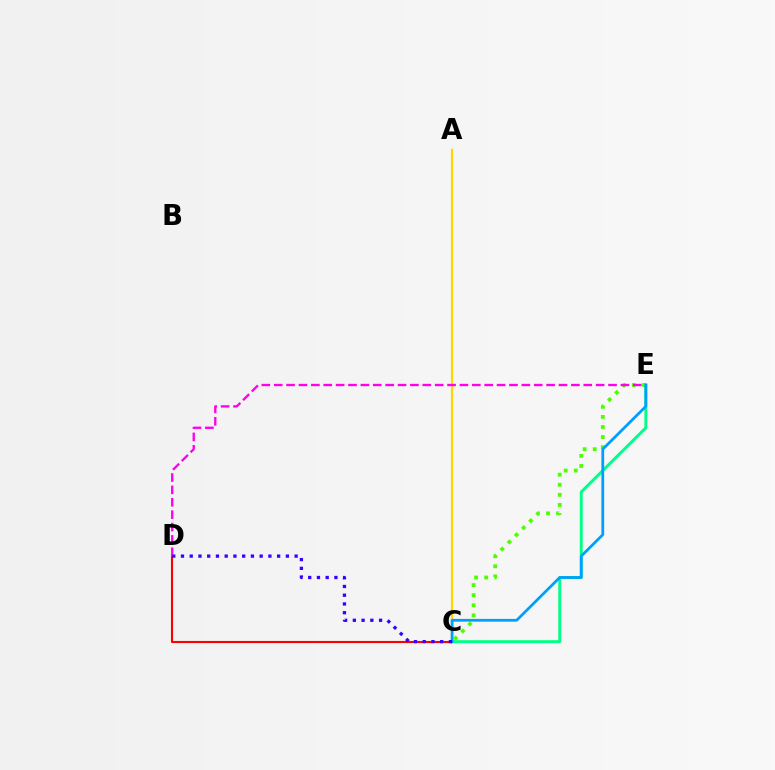{('C', 'E'): [{'color': '#4fff00', 'line_style': 'dotted', 'thickness': 2.74}, {'color': '#00ff86', 'line_style': 'solid', 'thickness': 2.1}, {'color': '#009eff', 'line_style': 'solid', 'thickness': 1.98}], ('A', 'C'): [{'color': '#ffd500', 'line_style': 'solid', 'thickness': 1.6}], ('C', 'D'): [{'color': '#ff0000', 'line_style': 'solid', 'thickness': 1.52}, {'color': '#3700ff', 'line_style': 'dotted', 'thickness': 2.38}], ('D', 'E'): [{'color': '#ff00ed', 'line_style': 'dashed', 'thickness': 1.68}]}